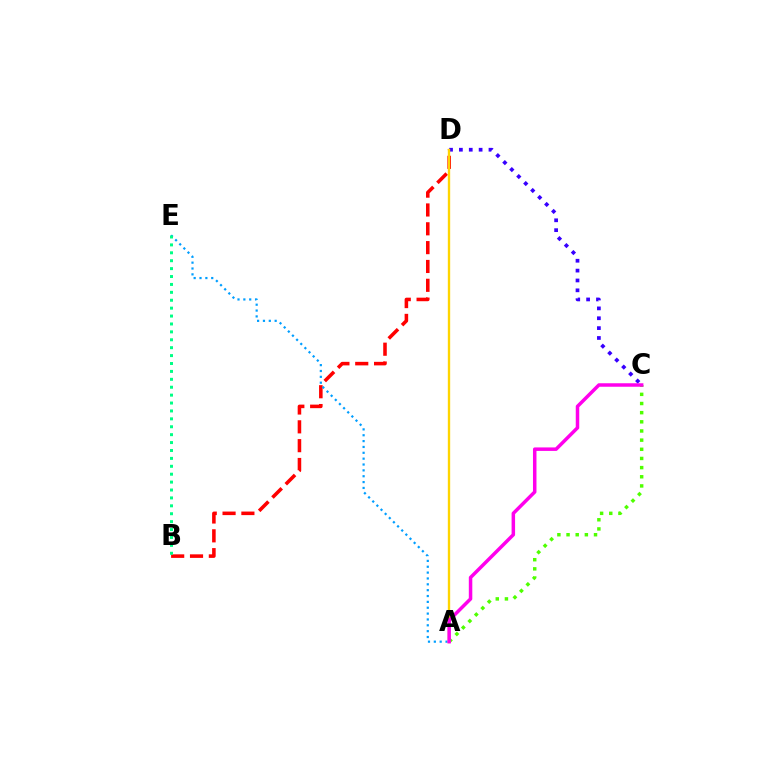{('B', 'D'): [{'color': '#ff0000', 'line_style': 'dashed', 'thickness': 2.56}], ('A', 'E'): [{'color': '#009eff', 'line_style': 'dotted', 'thickness': 1.59}], ('C', 'D'): [{'color': '#3700ff', 'line_style': 'dotted', 'thickness': 2.68}], ('A', 'C'): [{'color': '#4fff00', 'line_style': 'dotted', 'thickness': 2.49}, {'color': '#ff00ed', 'line_style': 'solid', 'thickness': 2.51}], ('A', 'D'): [{'color': '#ffd500', 'line_style': 'solid', 'thickness': 1.7}], ('B', 'E'): [{'color': '#00ff86', 'line_style': 'dotted', 'thickness': 2.15}]}